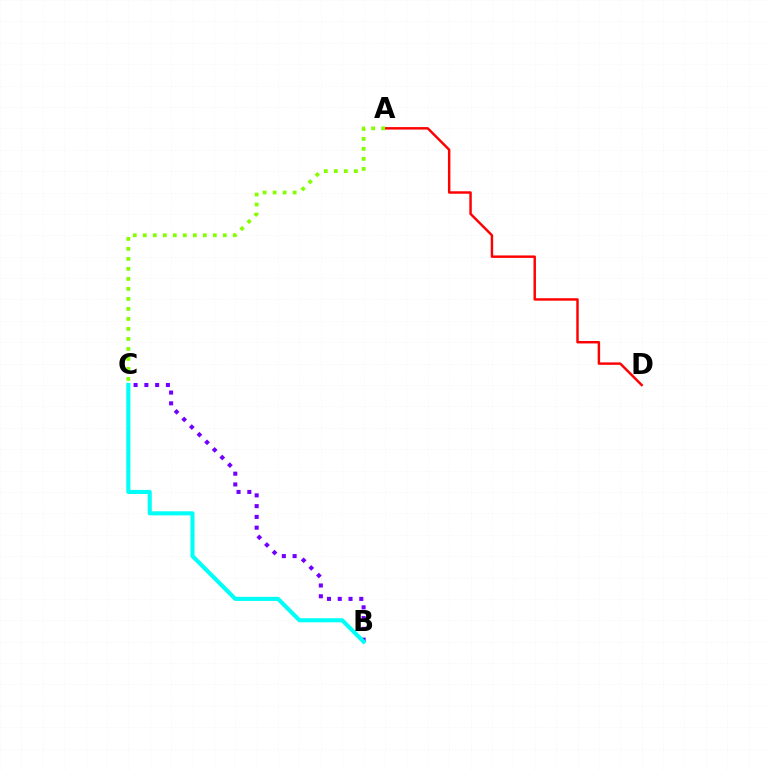{('A', 'D'): [{'color': '#ff0000', 'line_style': 'solid', 'thickness': 1.76}], ('B', 'C'): [{'color': '#7200ff', 'line_style': 'dotted', 'thickness': 2.93}, {'color': '#00fff6', 'line_style': 'solid', 'thickness': 2.95}], ('A', 'C'): [{'color': '#84ff00', 'line_style': 'dotted', 'thickness': 2.72}]}